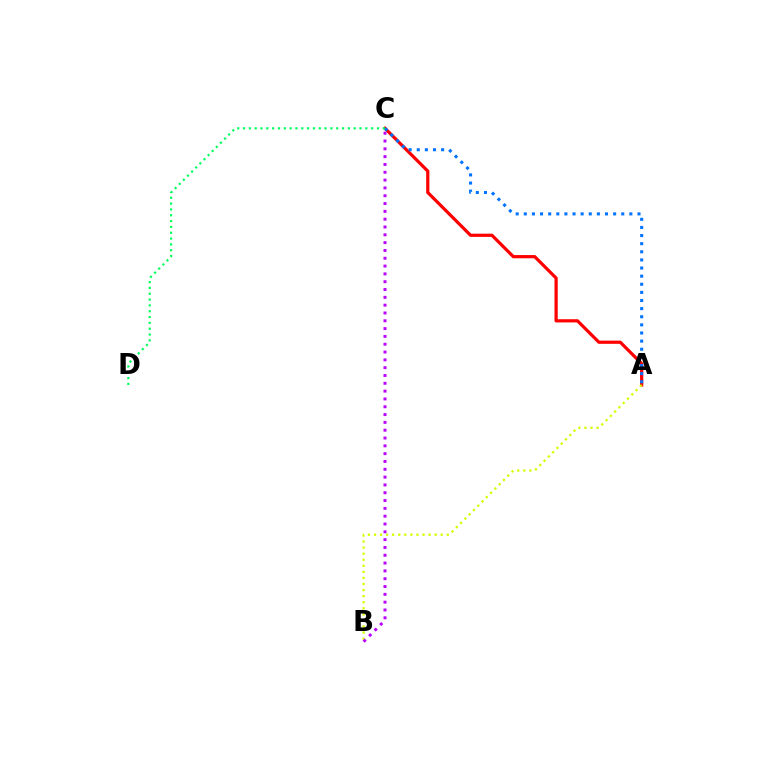{('A', 'C'): [{'color': '#ff0000', 'line_style': 'solid', 'thickness': 2.32}, {'color': '#0074ff', 'line_style': 'dotted', 'thickness': 2.21}], ('A', 'B'): [{'color': '#d1ff00', 'line_style': 'dotted', 'thickness': 1.65}], ('C', 'D'): [{'color': '#00ff5c', 'line_style': 'dotted', 'thickness': 1.58}], ('B', 'C'): [{'color': '#b900ff', 'line_style': 'dotted', 'thickness': 2.12}]}